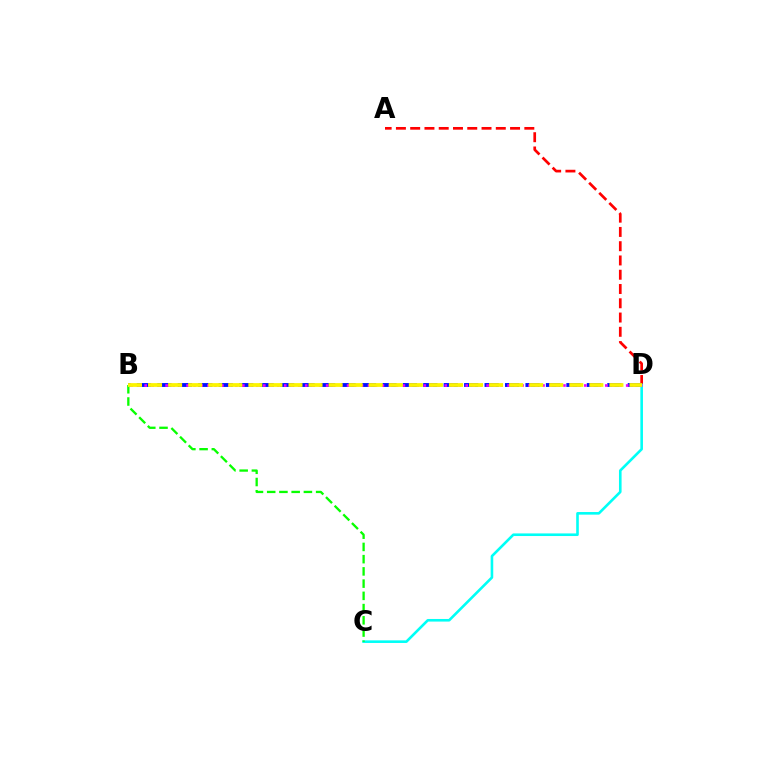{('A', 'D'): [{'color': '#ff0000', 'line_style': 'dashed', 'thickness': 1.94}], ('C', 'D'): [{'color': '#00fff6', 'line_style': 'solid', 'thickness': 1.88}], ('B', 'D'): [{'color': '#0010ff', 'line_style': 'dashed', 'thickness': 2.78}, {'color': '#ee00ff', 'line_style': 'dotted', 'thickness': 1.9}, {'color': '#fcf500', 'line_style': 'dashed', 'thickness': 2.73}], ('B', 'C'): [{'color': '#08ff00', 'line_style': 'dashed', 'thickness': 1.66}]}